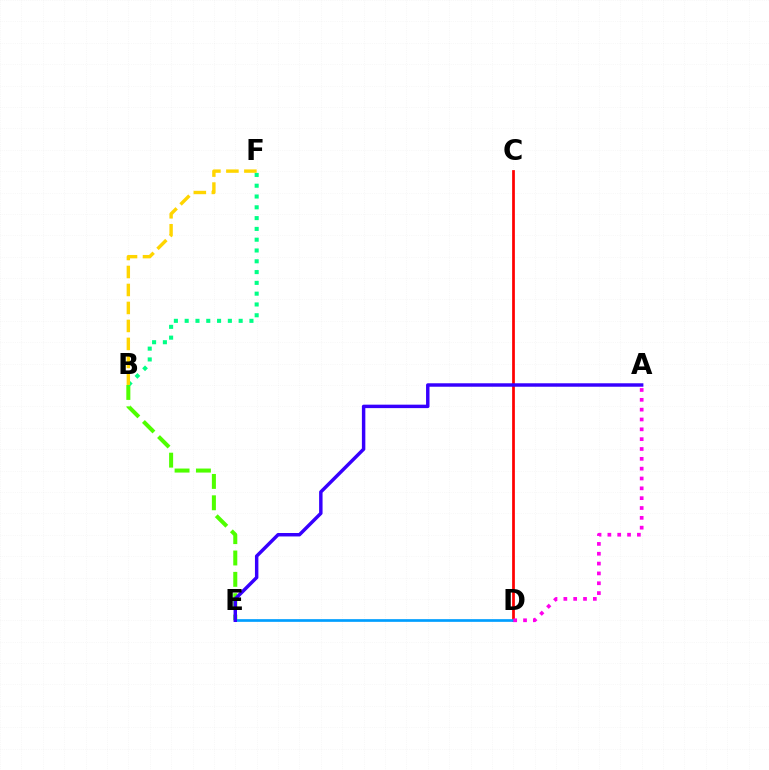{('C', 'D'): [{'color': '#ff0000', 'line_style': 'solid', 'thickness': 1.97}], ('B', 'E'): [{'color': '#4fff00', 'line_style': 'dashed', 'thickness': 2.9}], ('B', 'F'): [{'color': '#00ff86', 'line_style': 'dotted', 'thickness': 2.93}, {'color': '#ffd500', 'line_style': 'dashed', 'thickness': 2.44}], ('D', 'E'): [{'color': '#009eff', 'line_style': 'solid', 'thickness': 1.94}], ('A', 'E'): [{'color': '#3700ff', 'line_style': 'solid', 'thickness': 2.48}], ('A', 'D'): [{'color': '#ff00ed', 'line_style': 'dotted', 'thickness': 2.67}]}